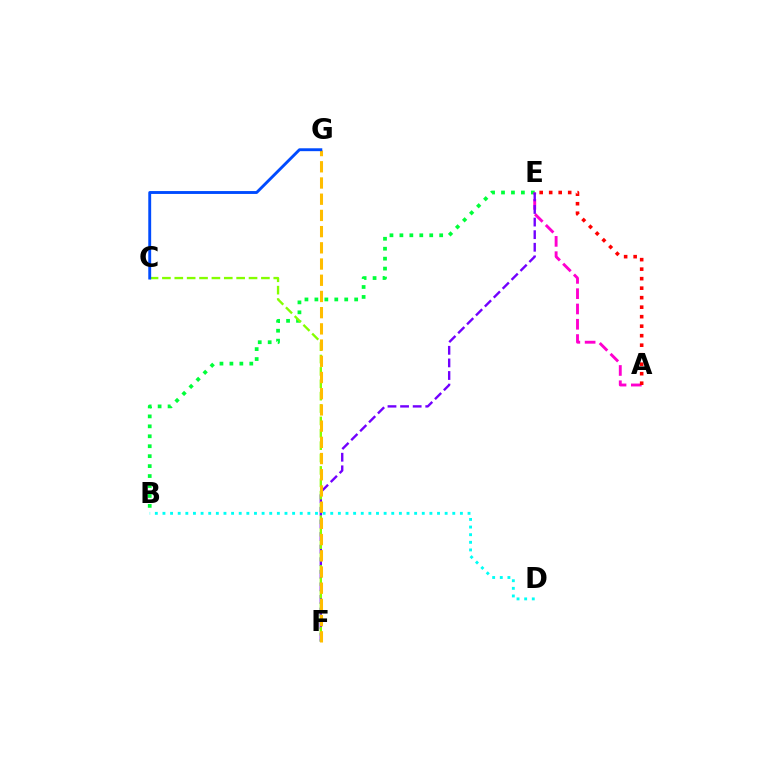{('B', 'E'): [{'color': '#00ff39', 'line_style': 'dotted', 'thickness': 2.7}], ('A', 'E'): [{'color': '#ff00cf', 'line_style': 'dashed', 'thickness': 2.08}, {'color': '#ff0000', 'line_style': 'dotted', 'thickness': 2.58}], ('E', 'F'): [{'color': '#7200ff', 'line_style': 'dashed', 'thickness': 1.71}], ('C', 'F'): [{'color': '#84ff00', 'line_style': 'dashed', 'thickness': 1.68}], ('B', 'D'): [{'color': '#00fff6', 'line_style': 'dotted', 'thickness': 2.07}], ('F', 'G'): [{'color': '#ffbd00', 'line_style': 'dashed', 'thickness': 2.2}], ('C', 'G'): [{'color': '#004bff', 'line_style': 'solid', 'thickness': 2.07}]}